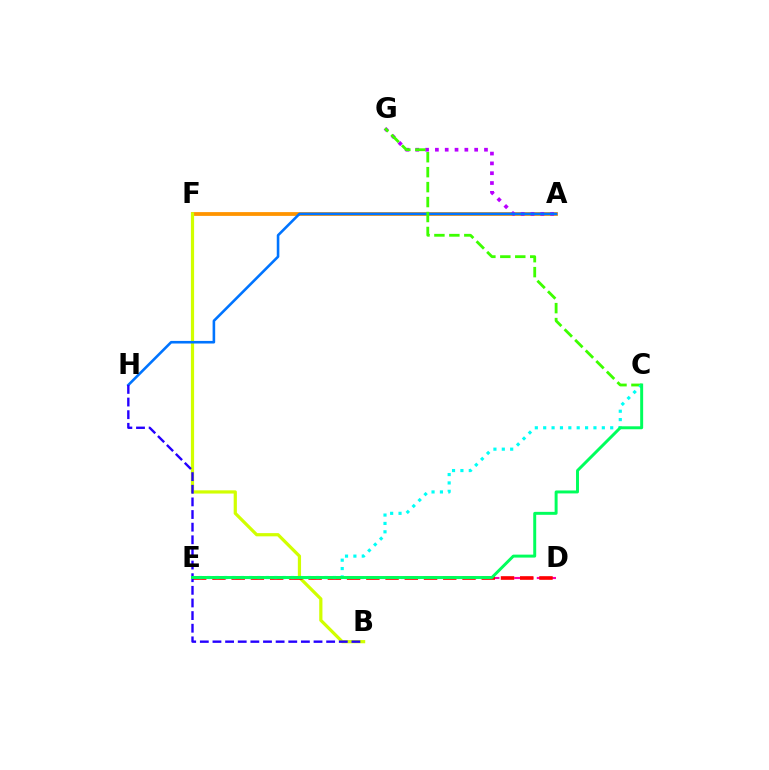{('A', 'F'): [{'color': '#ff9400', 'line_style': 'solid', 'thickness': 2.73}], ('B', 'F'): [{'color': '#d1ff00', 'line_style': 'solid', 'thickness': 2.31}], ('A', 'G'): [{'color': '#b900ff', 'line_style': 'dotted', 'thickness': 2.67}], ('D', 'E'): [{'color': '#ff00ac', 'line_style': 'dashed', 'thickness': 1.54}, {'color': '#ff0000', 'line_style': 'dashed', 'thickness': 2.61}], ('A', 'H'): [{'color': '#0074ff', 'line_style': 'solid', 'thickness': 1.87}], ('C', 'G'): [{'color': '#3dff00', 'line_style': 'dashed', 'thickness': 2.03}], ('C', 'E'): [{'color': '#00fff6', 'line_style': 'dotted', 'thickness': 2.28}, {'color': '#00ff5c', 'line_style': 'solid', 'thickness': 2.13}], ('B', 'H'): [{'color': '#2500ff', 'line_style': 'dashed', 'thickness': 1.72}]}